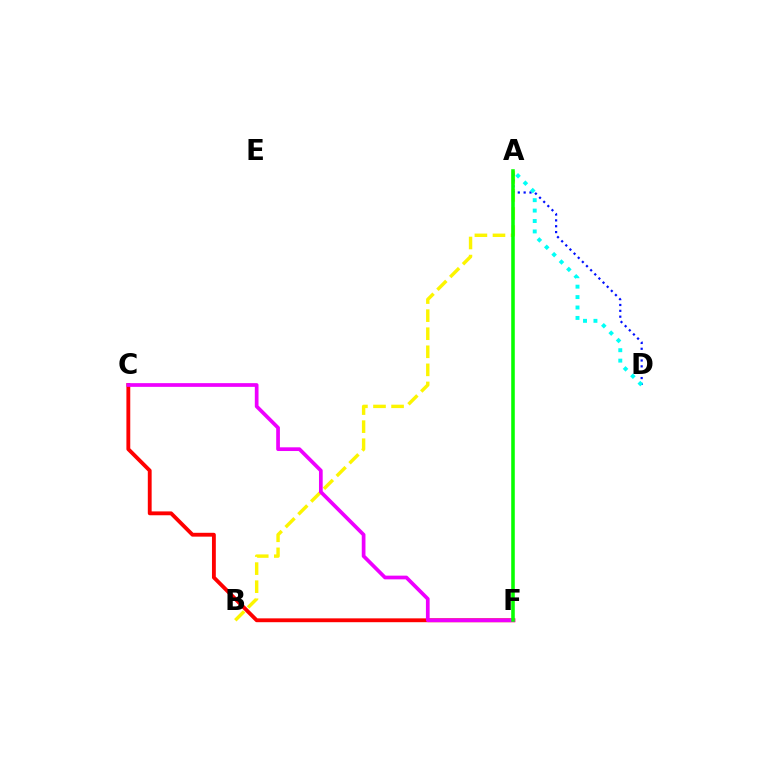{('C', 'F'): [{'color': '#ff0000', 'line_style': 'solid', 'thickness': 2.77}, {'color': '#ee00ff', 'line_style': 'solid', 'thickness': 2.67}], ('A', 'B'): [{'color': '#fcf500', 'line_style': 'dashed', 'thickness': 2.46}], ('A', 'D'): [{'color': '#0010ff', 'line_style': 'dotted', 'thickness': 1.59}, {'color': '#00fff6', 'line_style': 'dotted', 'thickness': 2.83}], ('A', 'F'): [{'color': '#08ff00', 'line_style': 'solid', 'thickness': 2.56}]}